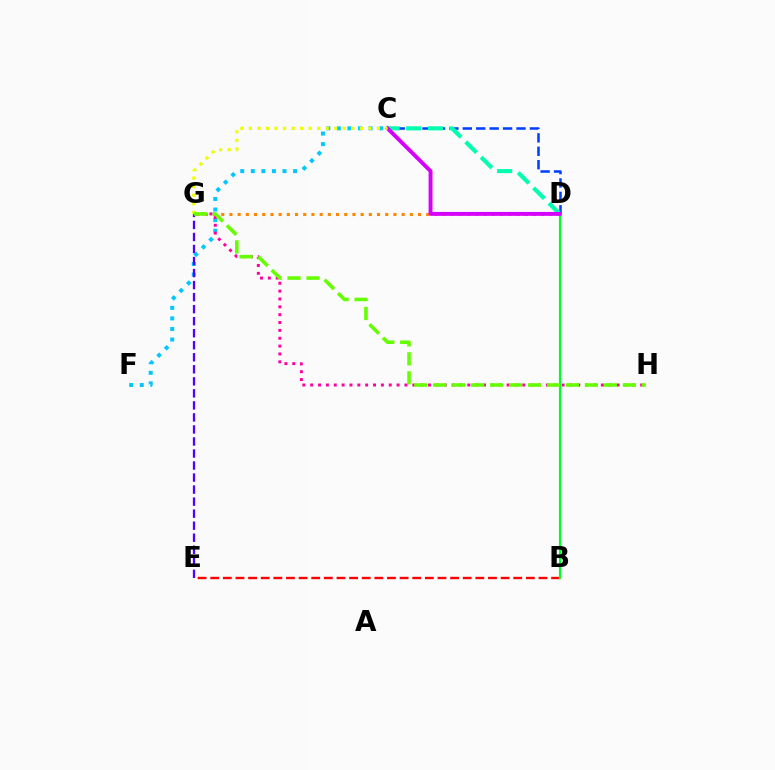{('C', 'F'): [{'color': '#00c7ff', 'line_style': 'dotted', 'thickness': 2.87}], ('C', 'D'): [{'color': '#003fff', 'line_style': 'dashed', 'thickness': 1.82}, {'color': '#00ffaf', 'line_style': 'dashed', 'thickness': 2.95}, {'color': '#d600ff', 'line_style': 'solid', 'thickness': 2.82}], ('B', 'E'): [{'color': '#ff0000', 'line_style': 'dashed', 'thickness': 1.72}], ('D', 'G'): [{'color': '#ff8800', 'line_style': 'dotted', 'thickness': 2.23}], ('B', 'D'): [{'color': '#00ff27', 'line_style': 'solid', 'thickness': 1.57}], ('G', 'H'): [{'color': '#ff00a0', 'line_style': 'dotted', 'thickness': 2.13}, {'color': '#66ff00', 'line_style': 'dashed', 'thickness': 2.58}], ('C', 'G'): [{'color': '#eeff00', 'line_style': 'dotted', 'thickness': 2.32}], ('E', 'G'): [{'color': '#4f00ff', 'line_style': 'dashed', 'thickness': 1.63}]}